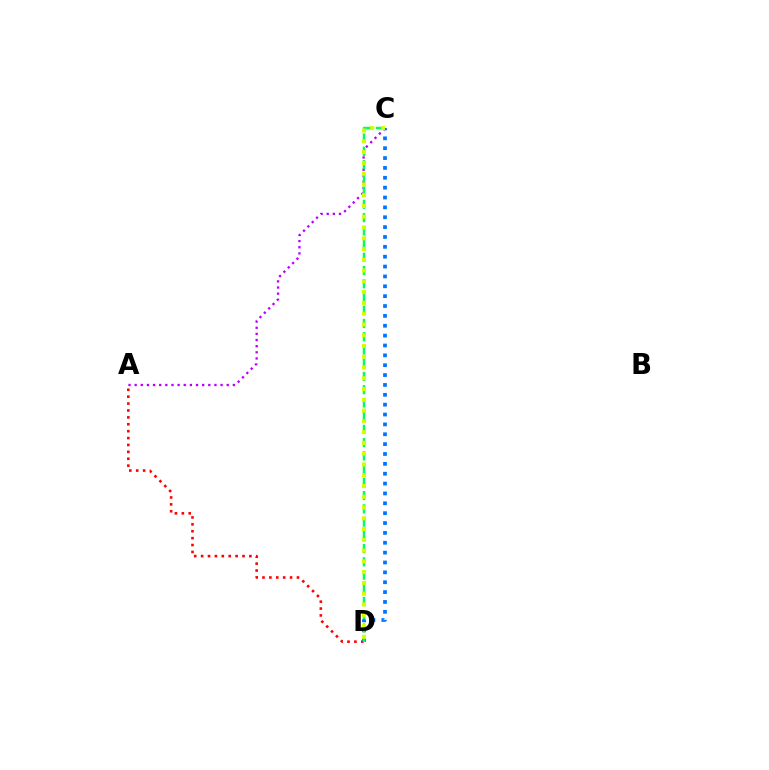{('A', 'C'): [{'color': '#b900ff', 'line_style': 'dotted', 'thickness': 1.67}], ('A', 'D'): [{'color': '#ff0000', 'line_style': 'dotted', 'thickness': 1.87}], ('C', 'D'): [{'color': '#0074ff', 'line_style': 'dotted', 'thickness': 2.68}, {'color': '#00ff5c', 'line_style': 'dashed', 'thickness': 1.8}, {'color': '#d1ff00', 'line_style': 'dotted', 'thickness': 2.93}]}